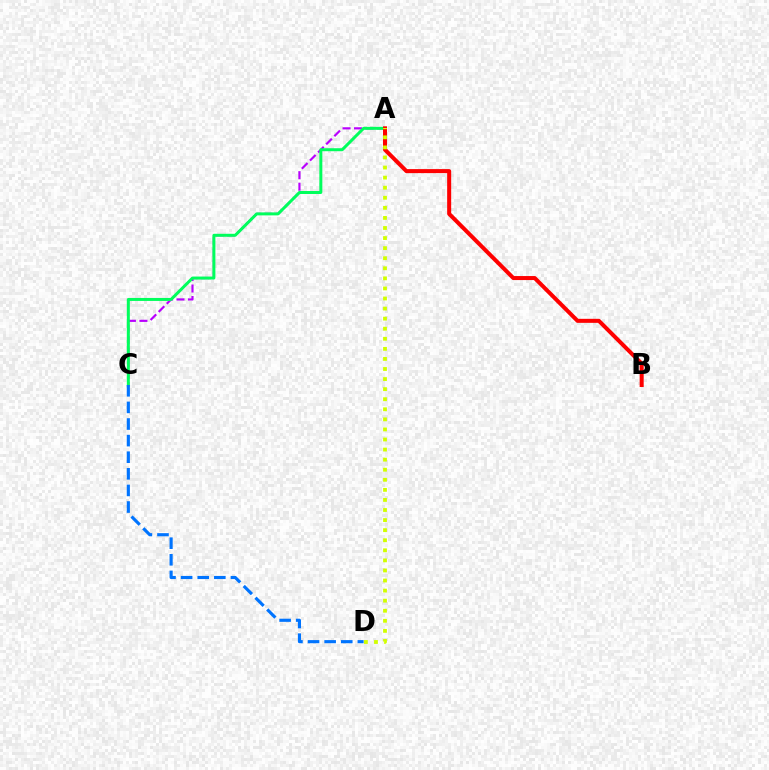{('A', 'C'): [{'color': '#b900ff', 'line_style': 'dashed', 'thickness': 1.56}, {'color': '#00ff5c', 'line_style': 'solid', 'thickness': 2.15}], ('C', 'D'): [{'color': '#0074ff', 'line_style': 'dashed', 'thickness': 2.26}], ('A', 'B'): [{'color': '#ff0000', 'line_style': 'solid', 'thickness': 2.89}], ('A', 'D'): [{'color': '#d1ff00', 'line_style': 'dotted', 'thickness': 2.74}]}